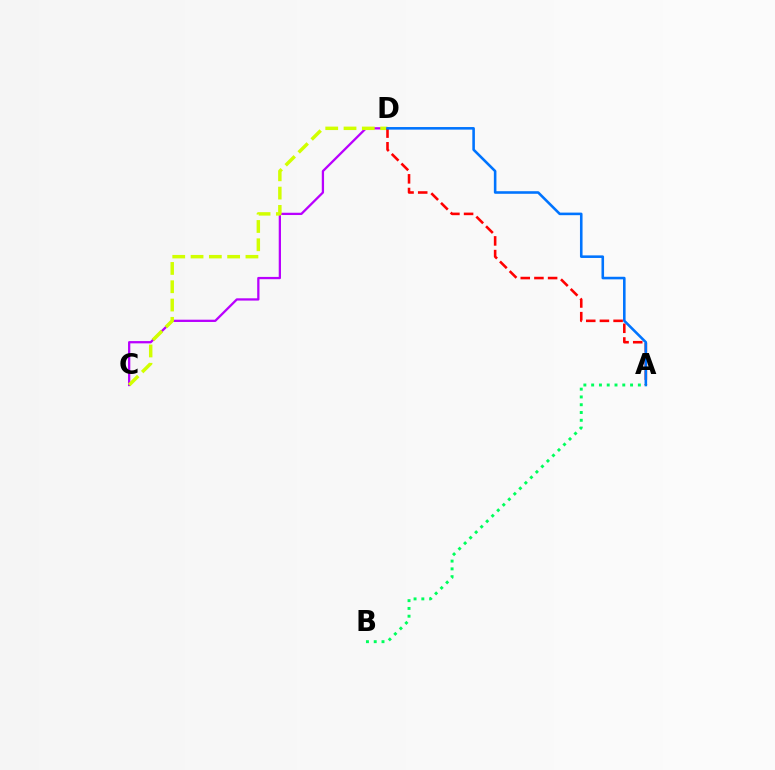{('C', 'D'): [{'color': '#b900ff', 'line_style': 'solid', 'thickness': 1.64}, {'color': '#d1ff00', 'line_style': 'dashed', 'thickness': 2.49}], ('A', 'D'): [{'color': '#ff0000', 'line_style': 'dashed', 'thickness': 1.86}, {'color': '#0074ff', 'line_style': 'solid', 'thickness': 1.86}], ('A', 'B'): [{'color': '#00ff5c', 'line_style': 'dotted', 'thickness': 2.11}]}